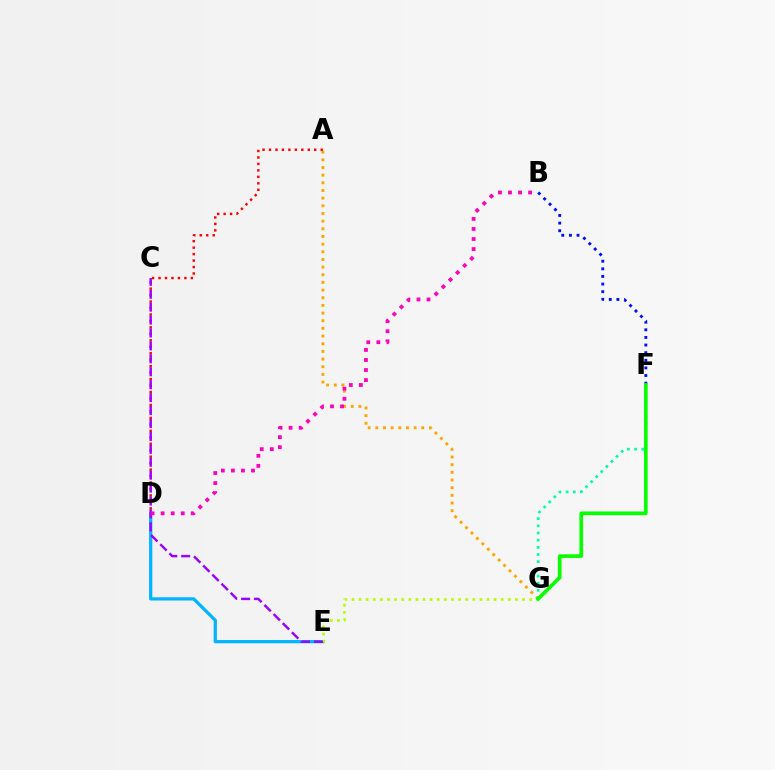{('D', 'E'): [{'color': '#00b5ff', 'line_style': 'solid', 'thickness': 2.33}], ('A', 'G'): [{'color': '#ffa500', 'line_style': 'dotted', 'thickness': 2.08}], ('A', 'D'): [{'color': '#ff0000', 'line_style': 'dotted', 'thickness': 1.76}], ('B', 'F'): [{'color': '#0010ff', 'line_style': 'dotted', 'thickness': 2.07}], ('F', 'G'): [{'color': '#00ff9d', 'line_style': 'dotted', 'thickness': 1.95}, {'color': '#08ff00', 'line_style': 'solid', 'thickness': 2.66}], ('E', 'G'): [{'color': '#b3ff00', 'line_style': 'dotted', 'thickness': 1.93}], ('C', 'E'): [{'color': '#9b00ff', 'line_style': 'dashed', 'thickness': 1.76}], ('B', 'D'): [{'color': '#ff00bd', 'line_style': 'dotted', 'thickness': 2.73}]}